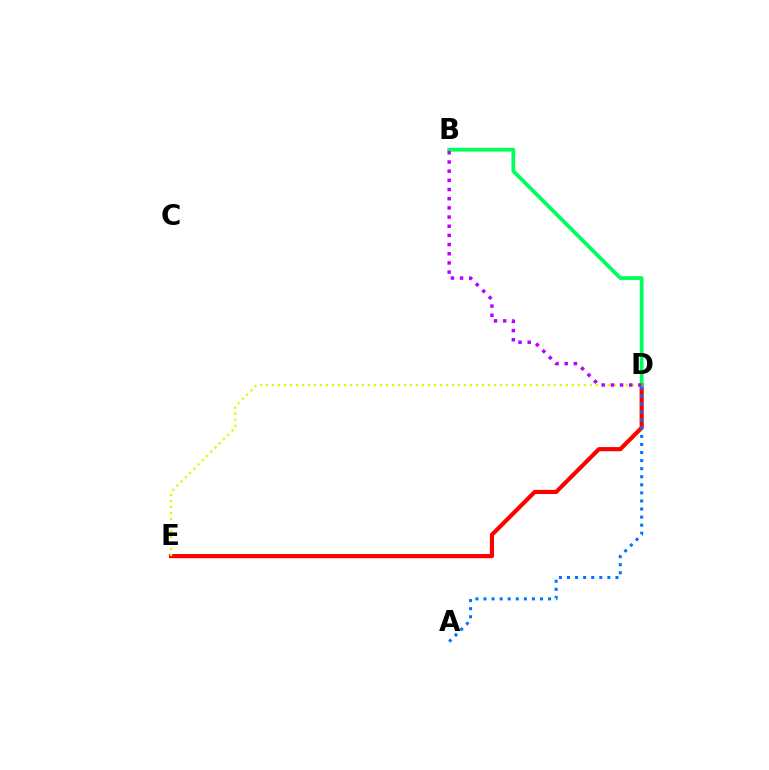{('D', 'E'): [{'color': '#ff0000', 'line_style': 'solid', 'thickness': 2.99}, {'color': '#d1ff00', 'line_style': 'dotted', 'thickness': 1.63}], ('A', 'D'): [{'color': '#0074ff', 'line_style': 'dotted', 'thickness': 2.19}], ('B', 'D'): [{'color': '#00ff5c', 'line_style': 'solid', 'thickness': 2.71}, {'color': '#b900ff', 'line_style': 'dotted', 'thickness': 2.49}]}